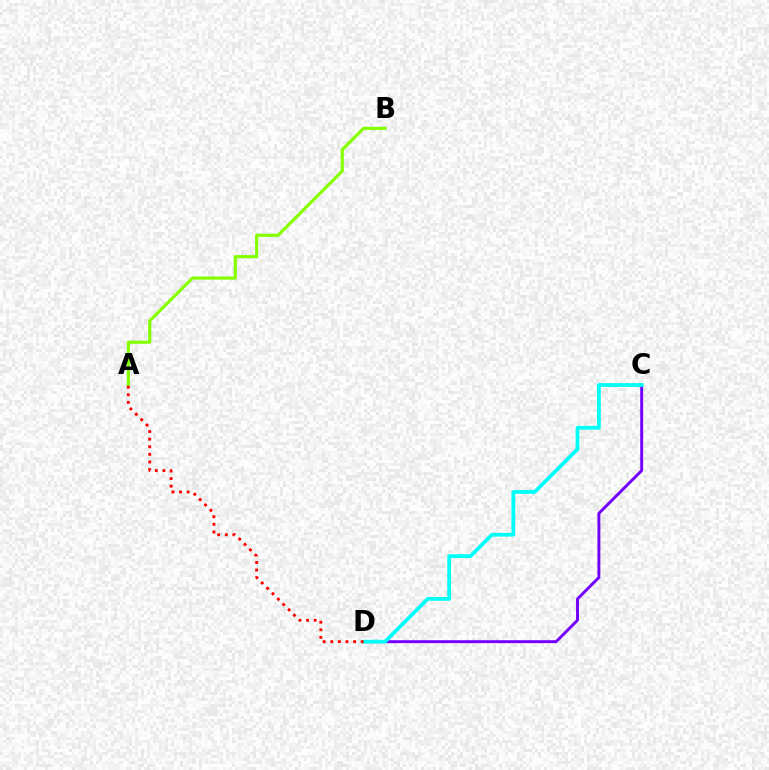{('C', 'D'): [{'color': '#7200ff', 'line_style': 'solid', 'thickness': 2.1}, {'color': '#00fff6', 'line_style': 'solid', 'thickness': 2.71}], ('A', 'B'): [{'color': '#84ff00', 'line_style': 'solid', 'thickness': 2.27}], ('A', 'D'): [{'color': '#ff0000', 'line_style': 'dotted', 'thickness': 2.07}]}